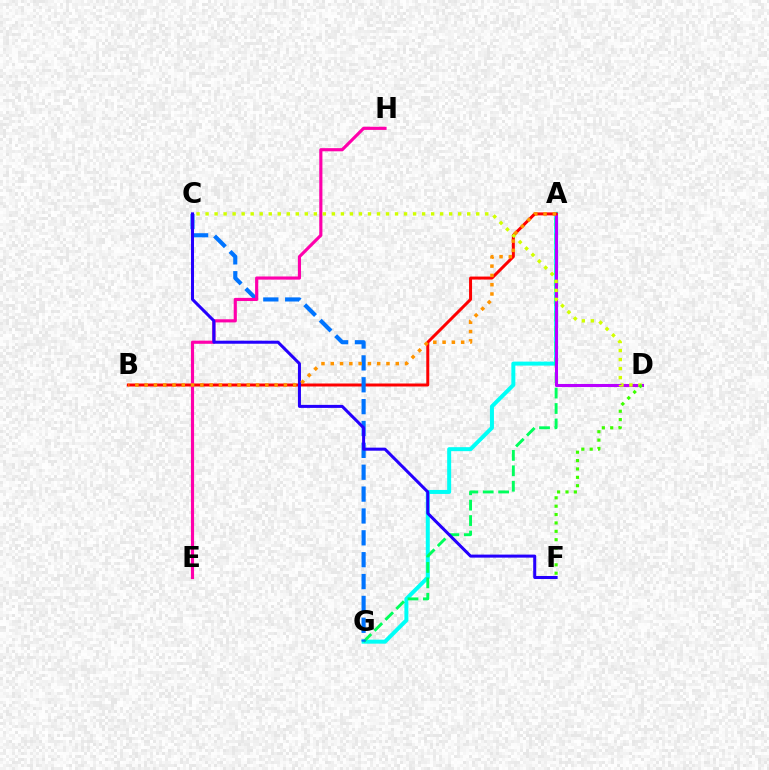{('A', 'G'): [{'color': '#00fff6', 'line_style': 'solid', 'thickness': 2.87}, {'color': '#00ff5c', 'line_style': 'dashed', 'thickness': 2.1}], ('A', 'D'): [{'color': '#b900ff', 'line_style': 'solid', 'thickness': 2.2}], ('A', 'B'): [{'color': '#ff0000', 'line_style': 'solid', 'thickness': 2.15}, {'color': '#ff9400', 'line_style': 'dotted', 'thickness': 2.52}], ('C', 'G'): [{'color': '#0074ff', 'line_style': 'dashed', 'thickness': 2.97}], ('E', 'H'): [{'color': '#ff00ac', 'line_style': 'solid', 'thickness': 2.27}], ('C', 'D'): [{'color': '#d1ff00', 'line_style': 'dotted', 'thickness': 2.45}], ('C', 'F'): [{'color': '#2500ff', 'line_style': 'solid', 'thickness': 2.18}], ('D', 'F'): [{'color': '#3dff00', 'line_style': 'dotted', 'thickness': 2.28}]}